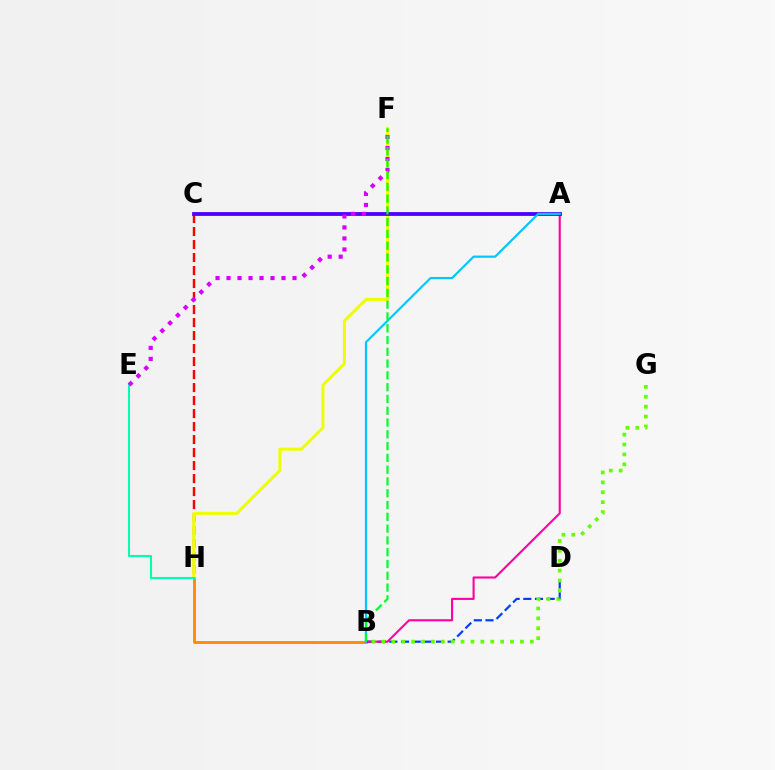{('B', 'H'): [{'color': '#ff8800', 'line_style': 'solid', 'thickness': 1.99}], ('B', 'D'): [{'color': '#003fff', 'line_style': 'dashed', 'thickness': 1.58}], ('A', 'B'): [{'color': '#ff00a0', 'line_style': 'solid', 'thickness': 1.51}, {'color': '#00c7ff', 'line_style': 'solid', 'thickness': 1.56}], ('C', 'H'): [{'color': '#ff0000', 'line_style': 'dashed', 'thickness': 1.77}], ('F', 'H'): [{'color': '#eeff00', 'line_style': 'solid', 'thickness': 2.16}], ('A', 'C'): [{'color': '#4f00ff', 'line_style': 'solid', 'thickness': 2.74}], ('E', 'H'): [{'color': '#00ffaf', 'line_style': 'solid', 'thickness': 1.5}], ('B', 'G'): [{'color': '#66ff00', 'line_style': 'dotted', 'thickness': 2.69}], ('E', 'F'): [{'color': '#d600ff', 'line_style': 'dotted', 'thickness': 2.99}], ('B', 'F'): [{'color': '#00ff27', 'line_style': 'dashed', 'thickness': 1.6}]}